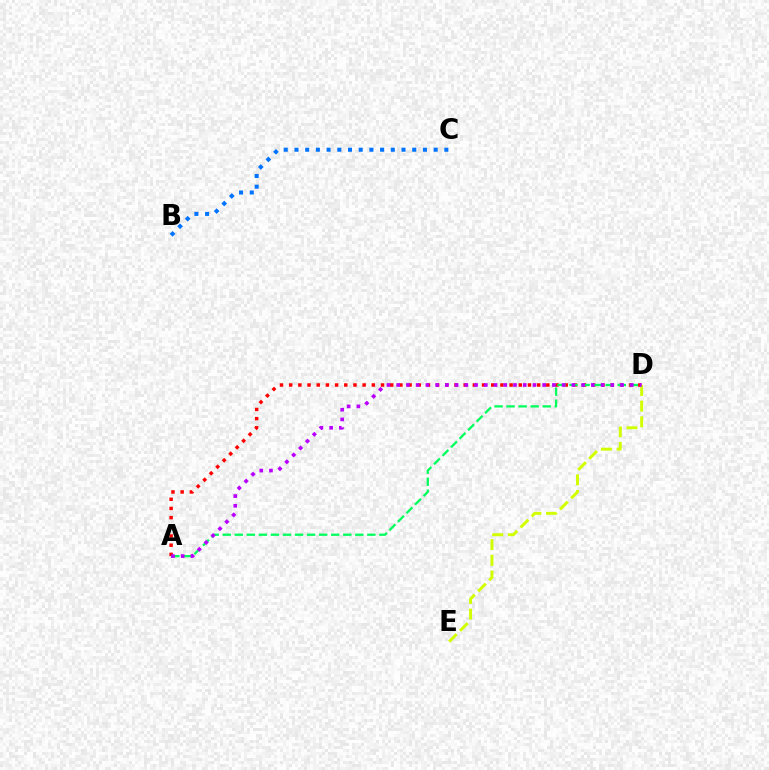{('A', 'D'): [{'color': '#ff0000', 'line_style': 'dotted', 'thickness': 2.5}, {'color': '#00ff5c', 'line_style': 'dashed', 'thickness': 1.64}, {'color': '#b900ff', 'line_style': 'dotted', 'thickness': 2.64}], ('D', 'E'): [{'color': '#d1ff00', 'line_style': 'dashed', 'thickness': 2.13}], ('B', 'C'): [{'color': '#0074ff', 'line_style': 'dotted', 'thickness': 2.91}]}